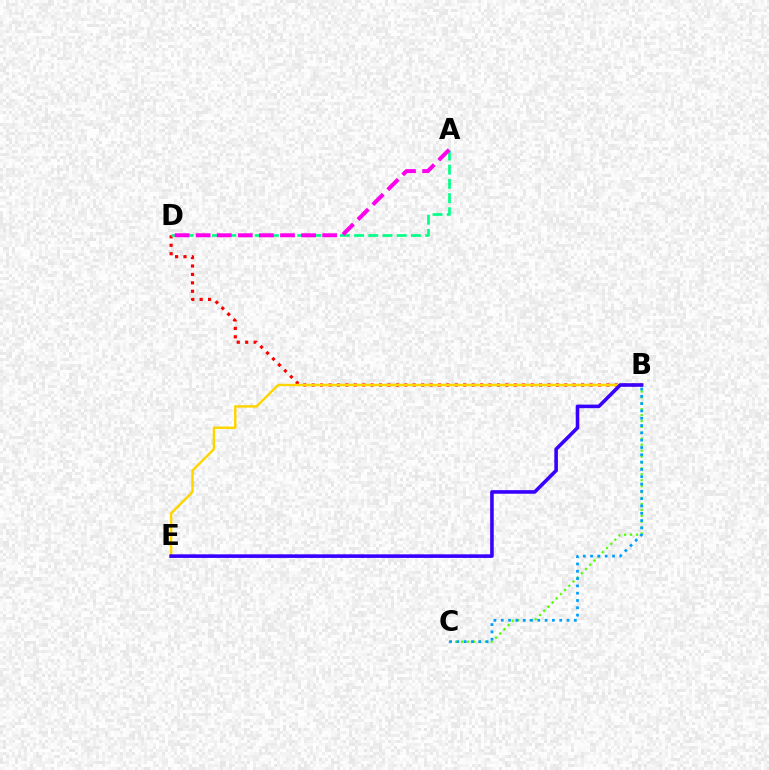{('B', 'D'): [{'color': '#ff0000', 'line_style': 'dotted', 'thickness': 2.29}], ('A', 'D'): [{'color': '#00ff86', 'line_style': 'dashed', 'thickness': 1.93}, {'color': '#ff00ed', 'line_style': 'dashed', 'thickness': 2.86}], ('B', 'E'): [{'color': '#ffd500', 'line_style': 'solid', 'thickness': 1.75}, {'color': '#3700ff', 'line_style': 'solid', 'thickness': 2.58}], ('B', 'C'): [{'color': '#4fff00', 'line_style': 'dotted', 'thickness': 1.61}, {'color': '#009eff', 'line_style': 'dotted', 'thickness': 1.99}]}